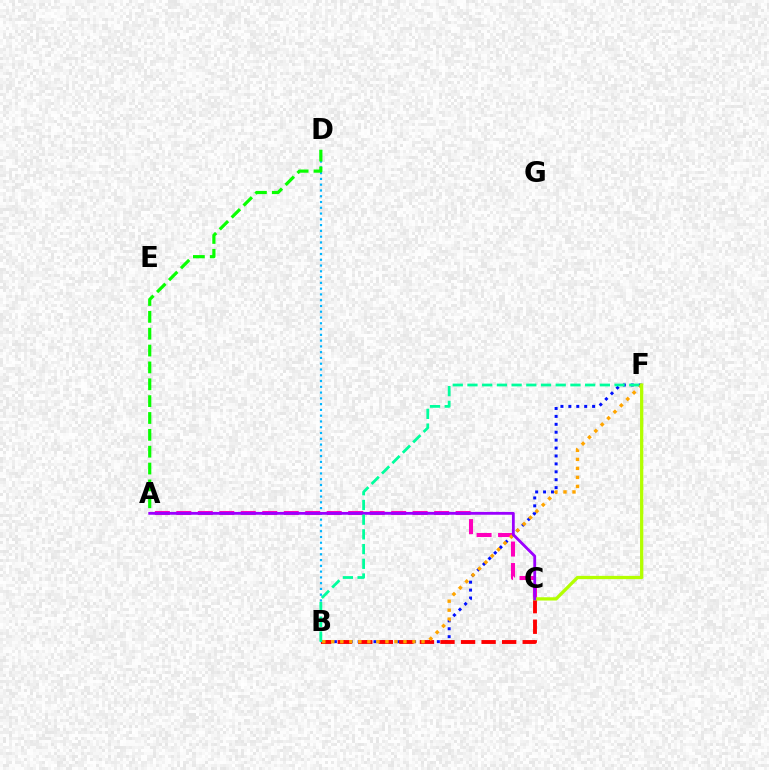{('B', 'F'): [{'color': '#0010ff', 'line_style': 'dotted', 'thickness': 2.15}, {'color': '#ffa500', 'line_style': 'dotted', 'thickness': 2.45}, {'color': '#00ff9d', 'line_style': 'dashed', 'thickness': 2.0}], ('A', 'C'): [{'color': '#ff00bd', 'line_style': 'dashed', 'thickness': 2.92}, {'color': '#9b00ff', 'line_style': 'solid', 'thickness': 2.03}], ('B', 'C'): [{'color': '#ff0000', 'line_style': 'dashed', 'thickness': 2.79}], ('B', 'D'): [{'color': '#00b5ff', 'line_style': 'dotted', 'thickness': 1.57}], ('C', 'F'): [{'color': '#b3ff00', 'line_style': 'solid', 'thickness': 2.35}], ('A', 'D'): [{'color': '#08ff00', 'line_style': 'dashed', 'thickness': 2.29}]}